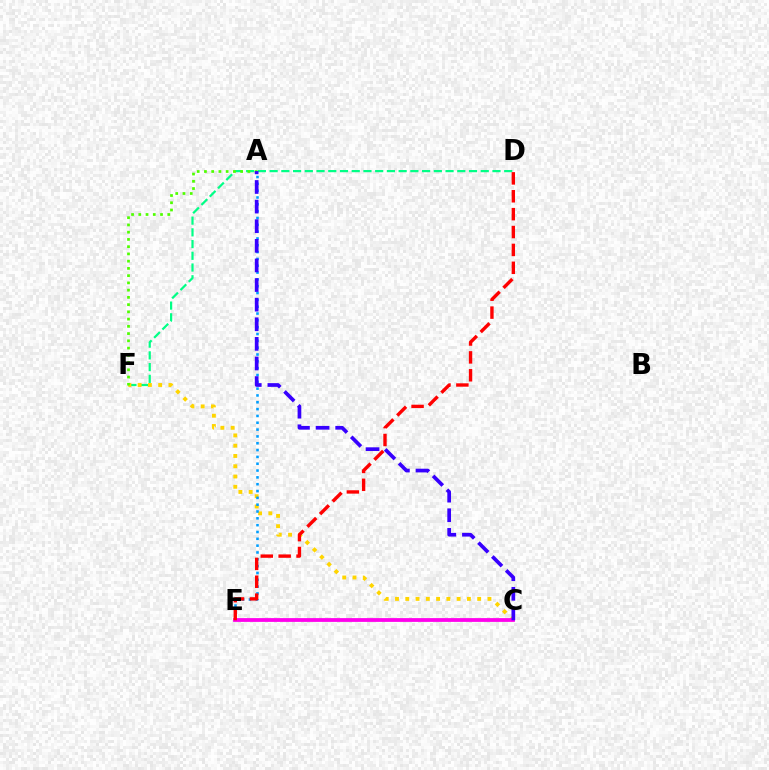{('D', 'F'): [{'color': '#00ff86', 'line_style': 'dashed', 'thickness': 1.59}], ('C', 'F'): [{'color': '#ffd500', 'line_style': 'dotted', 'thickness': 2.79}], ('A', 'E'): [{'color': '#009eff', 'line_style': 'dotted', 'thickness': 1.85}], ('C', 'E'): [{'color': '#ff00ed', 'line_style': 'solid', 'thickness': 2.72}], ('A', 'F'): [{'color': '#4fff00', 'line_style': 'dotted', 'thickness': 1.97}], ('D', 'E'): [{'color': '#ff0000', 'line_style': 'dashed', 'thickness': 2.43}], ('A', 'C'): [{'color': '#3700ff', 'line_style': 'dashed', 'thickness': 2.66}]}